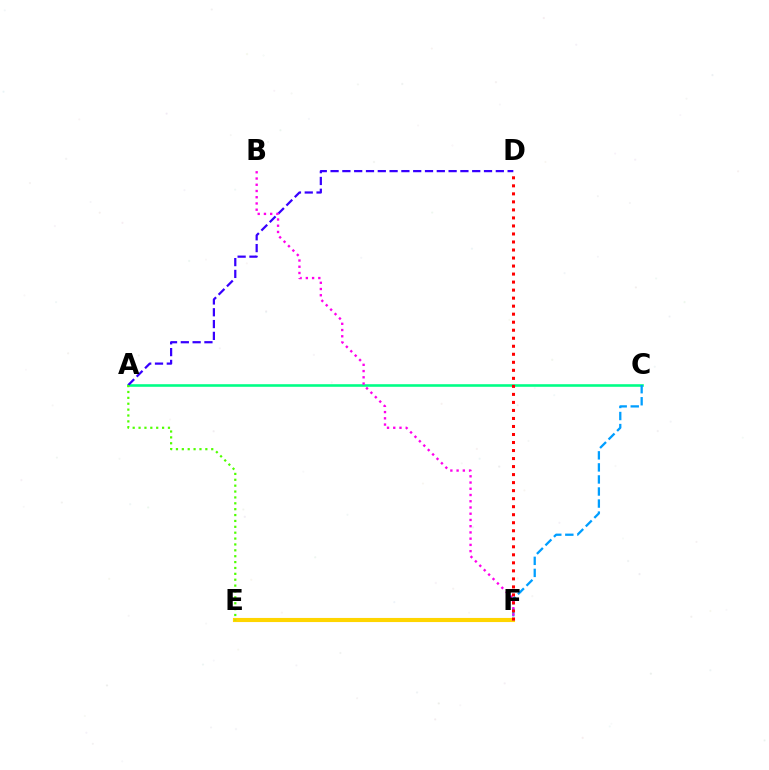{('A', 'C'): [{'color': '#00ff86', 'line_style': 'solid', 'thickness': 1.87}], ('A', 'D'): [{'color': '#3700ff', 'line_style': 'dashed', 'thickness': 1.6}], ('C', 'F'): [{'color': '#009eff', 'line_style': 'dashed', 'thickness': 1.64}], ('E', 'F'): [{'color': '#ffd500', 'line_style': 'solid', 'thickness': 2.96}], ('B', 'F'): [{'color': '#ff00ed', 'line_style': 'dotted', 'thickness': 1.69}], ('A', 'E'): [{'color': '#4fff00', 'line_style': 'dotted', 'thickness': 1.6}], ('D', 'F'): [{'color': '#ff0000', 'line_style': 'dotted', 'thickness': 2.18}]}